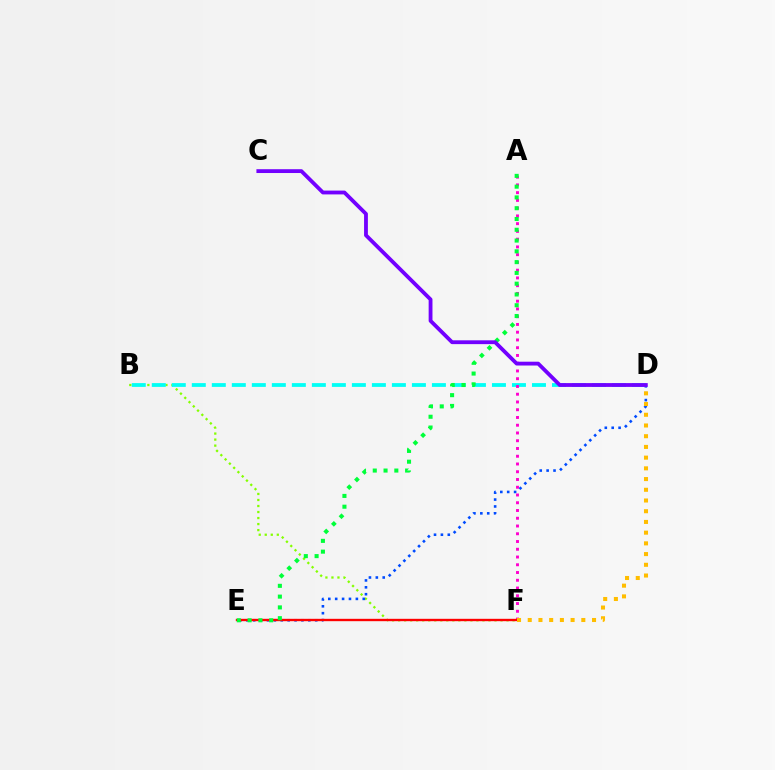{('B', 'F'): [{'color': '#84ff00', 'line_style': 'dotted', 'thickness': 1.64}], ('B', 'D'): [{'color': '#00fff6', 'line_style': 'dashed', 'thickness': 2.72}], ('D', 'E'): [{'color': '#004bff', 'line_style': 'dotted', 'thickness': 1.87}], ('A', 'F'): [{'color': '#ff00cf', 'line_style': 'dotted', 'thickness': 2.11}], ('E', 'F'): [{'color': '#ff0000', 'line_style': 'solid', 'thickness': 1.7}], ('A', 'E'): [{'color': '#00ff39', 'line_style': 'dotted', 'thickness': 2.93}], ('C', 'D'): [{'color': '#7200ff', 'line_style': 'solid', 'thickness': 2.75}], ('D', 'F'): [{'color': '#ffbd00', 'line_style': 'dotted', 'thickness': 2.91}]}